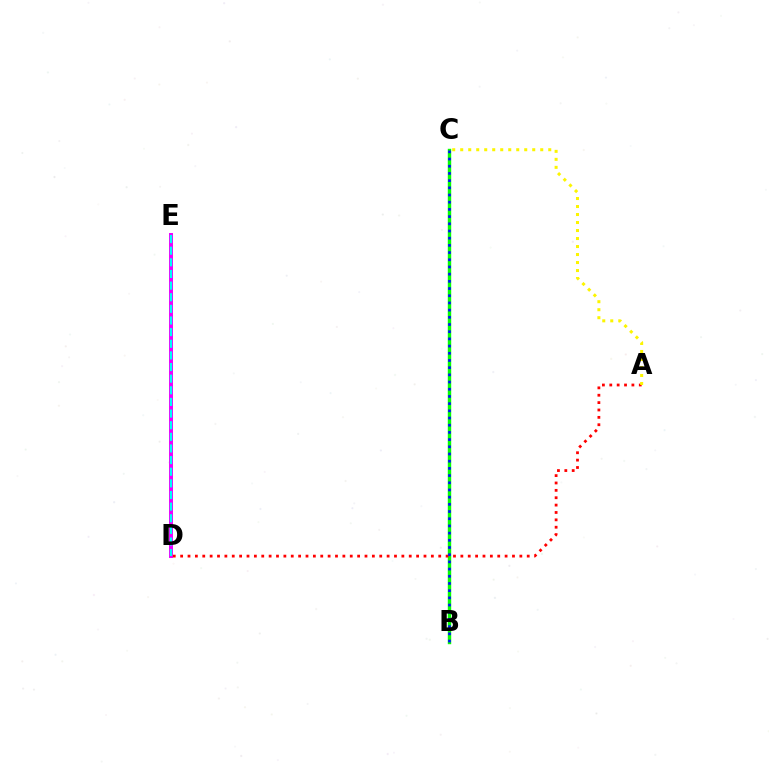{('D', 'E'): [{'color': '#ee00ff', 'line_style': 'solid', 'thickness': 2.85}, {'color': '#00fff6', 'line_style': 'dashed', 'thickness': 1.58}], ('B', 'C'): [{'color': '#08ff00', 'line_style': 'solid', 'thickness': 2.46}, {'color': '#0010ff', 'line_style': 'dotted', 'thickness': 1.95}], ('A', 'D'): [{'color': '#ff0000', 'line_style': 'dotted', 'thickness': 2.0}], ('A', 'C'): [{'color': '#fcf500', 'line_style': 'dotted', 'thickness': 2.17}]}